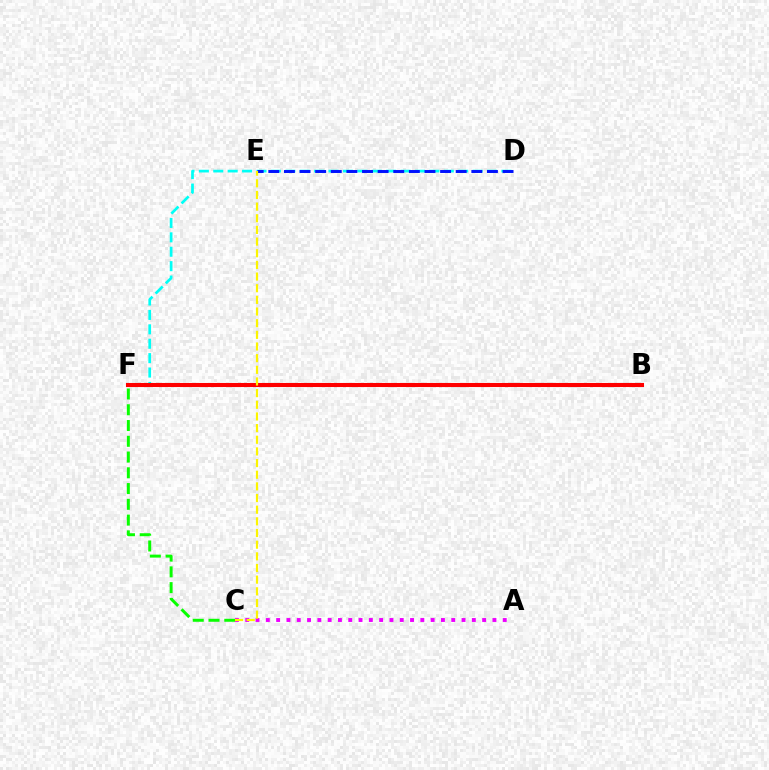{('C', 'F'): [{'color': '#08ff00', 'line_style': 'dashed', 'thickness': 2.14}], ('D', 'F'): [{'color': '#00fff6', 'line_style': 'dashed', 'thickness': 1.96}], ('B', 'F'): [{'color': '#ff0000', 'line_style': 'solid', 'thickness': 2.93}], ('A', 'C'): [{'color': '#ee00ff', 'line_style': 'dotted', 'thickness': 2.8}], ('D', 'E'): [{'color': '#0010ff', 'line_style': 'dashed', 'thickness': 2.12}], ('C', 'E'): [{'color': '#fcf500', 'line_style': 'dashed', 'thickness': 1.58}]}